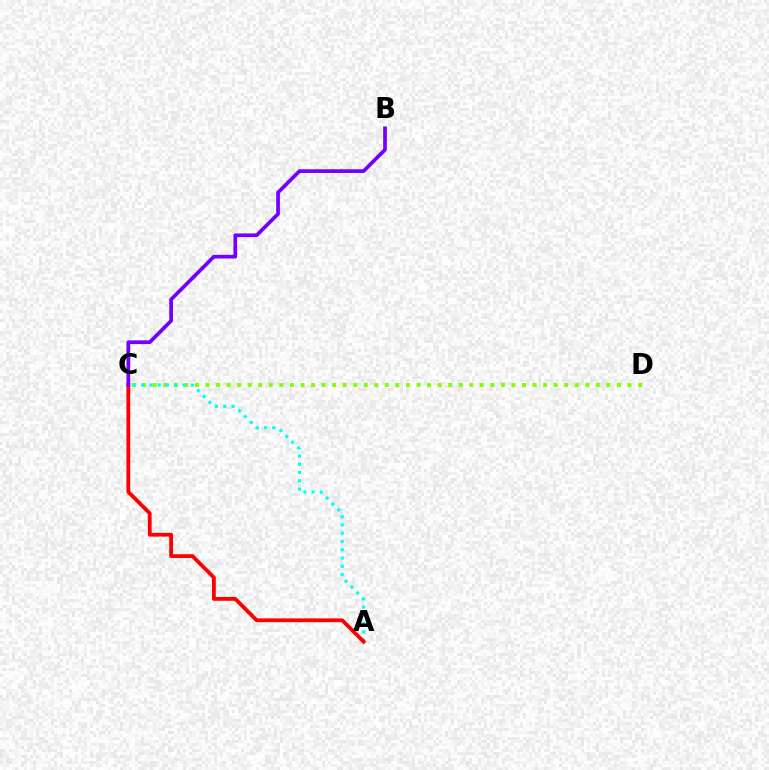{('C', 'D'): [{'color': '#84ff00', 'line_style': 'dotted', 'thickness': 2.87}], ('A', 'C'): [{'color': '#00fff6', 'line_style': 'dotted', 'thickness': 2.25}, {'color': '#ff0000', 'line_style': 'solid', 'thickness': 2.74}], ('B', 'C'): [{'color': '#7200ff', 'line_style': 'solid', 'thickness': 2.67}]}